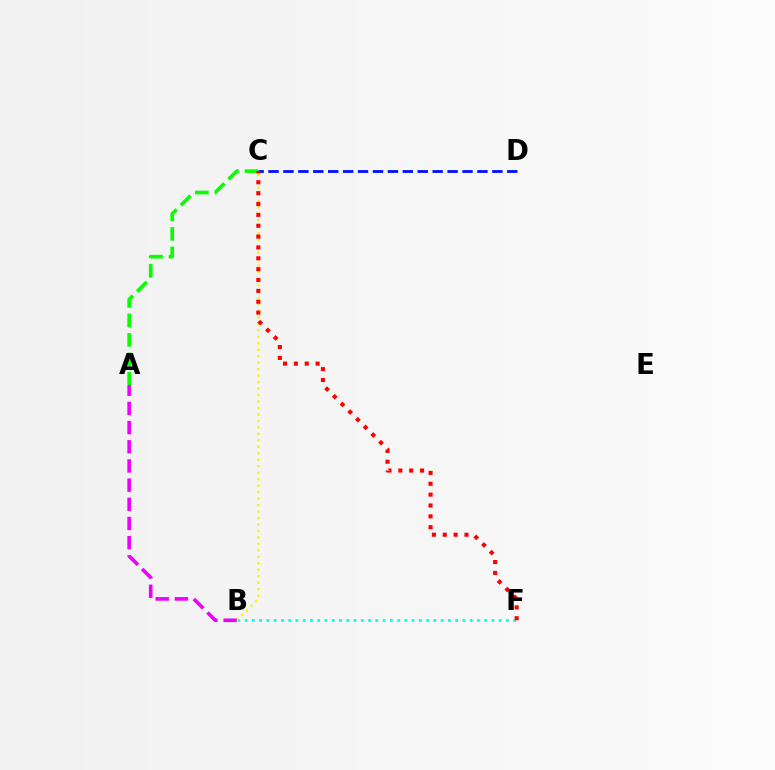{('C', 'D'): [{'color': '#0010ff', 'line_style': 'dashed', 'thickness': 2.03}], ('A', 'C'): [{'color': '#08ff00', 'line_style': 'dashed', 'thickness': 2.65}], ('B', 'F'): [{'color': '#00fff6', 'line_style': 'dotted', 'thickness': 1.97}], ('B', 'C'): [{'color': '#fcf500', 'line_style': 'dotted', 'thickness': 1.76}], ('C', 'F'): [{'color': '#ff0000', 'line_style': 'dotted', 'thickness': 2.95}], ('A', 'B'): [{'color': '#ee00ff', 'line_style': 'dashed', 'thickness': 2.61}]}